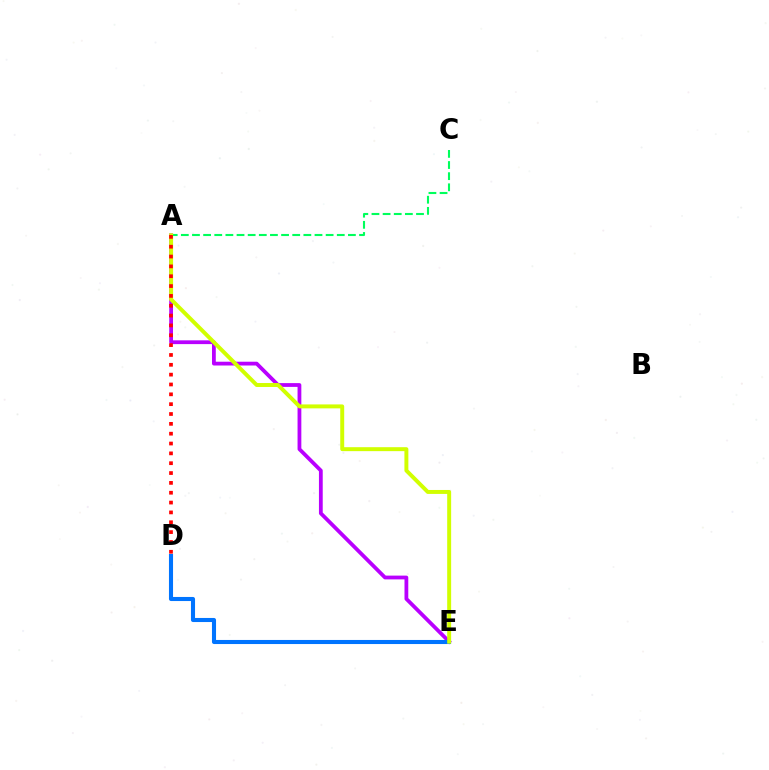{('A', 'E'): [{'color': '#b900ff', 'line_style': 'solid', 'thickness': 2.72}, {'color': '#d1ff00', 'line_style': 'solid', 'thickness': 2.85}], ('D', 'E'): [{'color': '#0074ff', 'line_style': 'solid', 'thickness': 2.94}], ('A', 'C'): [{'color': '#00ff5c', 'line_style': 'dashed', 'thickness': 1.51}], ('A', 'D'): [{'color': '#ff0000', 'line_style': 'dotted', 'thickness': 2.67}]}